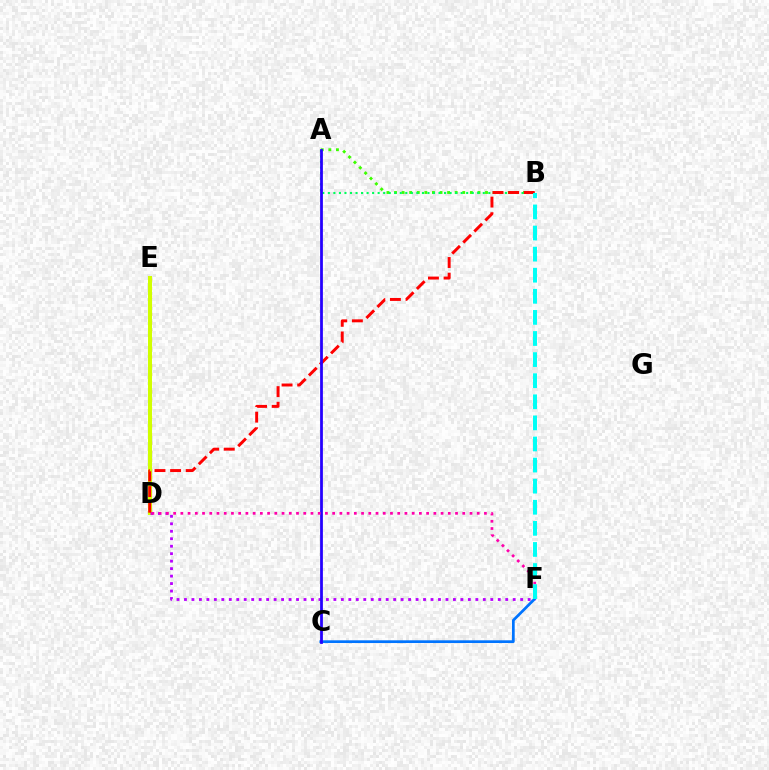{('D', 'E'): [{'color': '#ff9400', 'line_style': 'dotted', 'thickness': 2.33}, {'color': '#d1ff00', 'line_style': 'solid', 'thickness': 2.89}], ('A', 'B'): [{'color': '#3dff00', 'line_style': 'dotted', 'thickness': 2.06}, {'color': '#00ff5c', 'line_style': 'dotted', 'thickness': 1.5}], ('C', 'F'): [{'color': '#0074ff', 'line_style': 'solid', 'thickness': 1.97}], ('D', 'F'): [{'color': '#b900ff', 'line_style': 'dotted', 'thickness': 2.03}, {'color': '#ff00ac', 'line_style': 'dotted', 'thickness': 1.96}], ('B', 'D'): [{'color': '#ff0000', 'line_style': 'dashed', 'thickness': 2.12}], ('A', 'C'): [{'color': '#2500ff', 'line_style': 'solid', 'thickness': 1.99}], ('B', 'F'): [{'color': '#00fff6', 'line_style': 'dashed', 'thickness': 2.87}]}